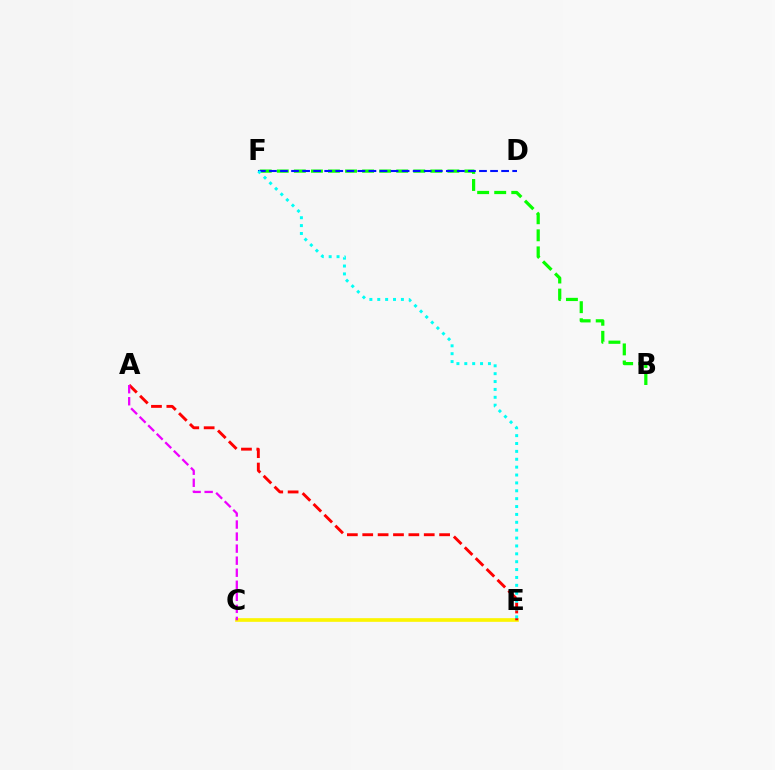{('C', 'E'): [{'color': '#fcf500', 'line_style': 'solid', 'thickness': 2.64}], ('A', 'E'): [{'color': '#ff0000', 'line_style': 'dashed', 'thickness': 2.09}], ('A', 'C'): [{'color': '#ee00ff', 'line_style': 'dashed', 'thickness': 1.64}], ('B', 'F'): [{'color': '#08ff00', 'line_style': 'dashed', 'thickness': 2.32}], ('D', 'F'): [{'color': '#0010ff', 'line_style': 'dashed', 'thickness': 1.5}], ('E', 'F'): [{'color': '#00fff6', 'line_style': 'dotted', 'thickness': 2.14}]}